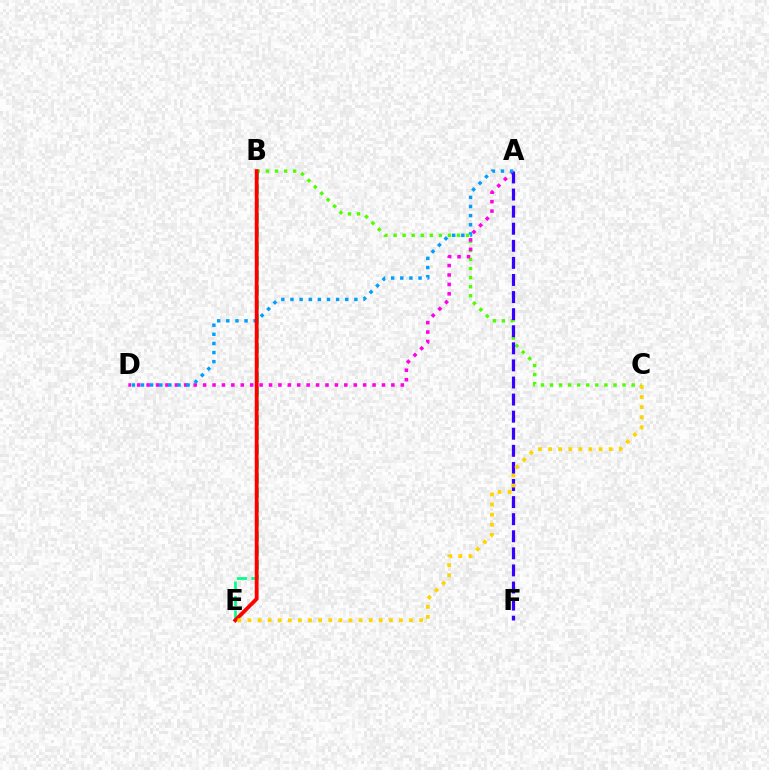{('B', 'C'): [{'color': '#4fff00', 'line_style': 'dotted', 'thickness': 2.46}], ('A', 'D'): [{'color': '#ff00ed', 'line_style': 'dotted', 'thickness': 2.56}, {'color': '#009eff', 'line_style': 'dotted', 'thickness': 2.48}], ('A', 'F'): [{'color': '#3700ff', 'line_style': 'dashed', 'thickness': 2.32}], ('B', 'E'): [{'color': '#00ff86', 'line_style': 'dashed', 'thickness': 1.97}, {'color': '#ff0000', 'line_style': 'solid', 'thickness': 2.76}], ('C', 'E'): [{'color': '#ffd500', 'line_style': 'dotted', 'thickness': 2.74}]}